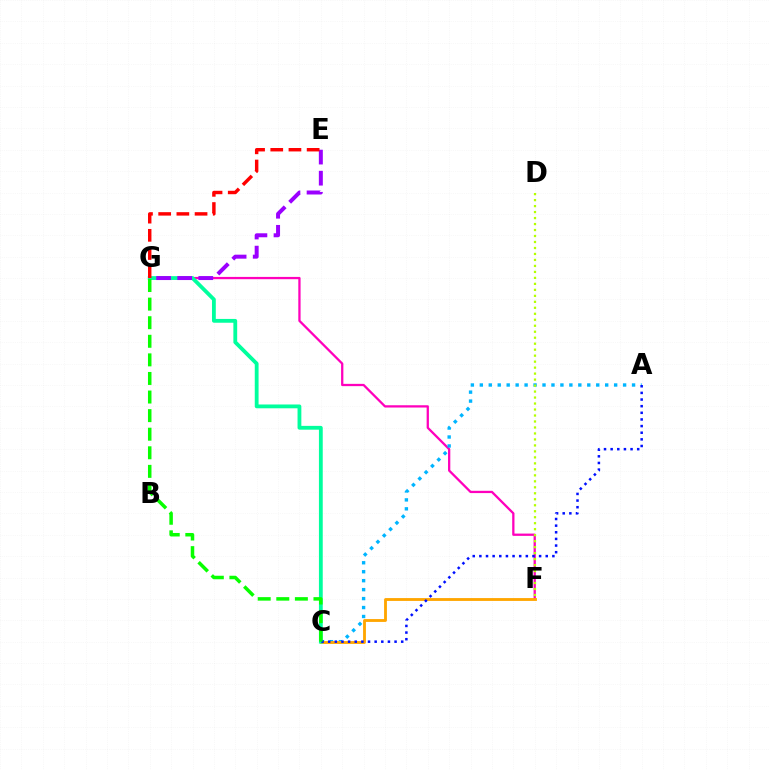{('F', 'G'): [{'color': '#ff00bd', 'line_style': 'solid', 'thickness': 1.64}], ('A', 'C'): [{'color': '#00b5ff', 'line_style': 'dotted', 'thickness': 2.43}, {'color': '#0010ff', 'line_style': 'dotted', 'thickness': 1.8}], ('C', 'F'): [{'color': '#ffa500', 'line_style': 'solid', 'thickness': 2.05}], ('C', 'G'): [{'color': '#00ff9d', 'line_style': 'solid', 'thickness': 2.74}, {'color': '#08ff00', 'line_style': 'dashed', 'thickness': 2.52}], ('E', 'G'): [{'color': '#9b00ff', 'line_style': 'dashed', 'thickness': 2.87}, {'color': '#ff0000', 'line_style': 'dashed', 'thickness': 2.47}], ('D', 'F'): [{'color': '#b3ff00', 'line_style': 'dotted', 'thickness': 1.63}]}